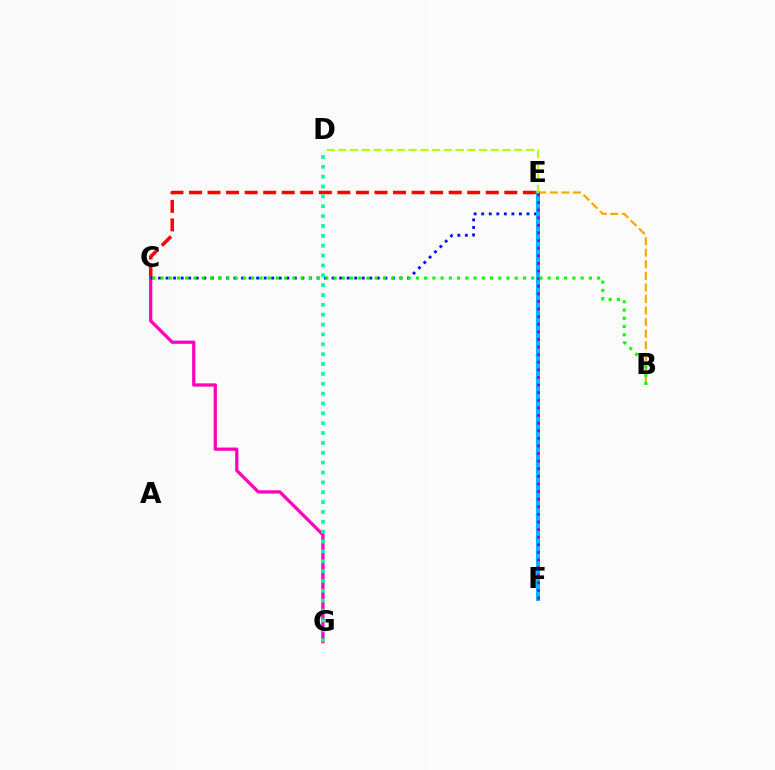{('C', 'E'): [{'color': '#ff0000', 'line_style': 'dashed', 'thickness': 2.52}, {'color': '#0010ff', 'line_style': 'dotted', 'thickness': 2.05}], ('B', 'E'): [{'color': '#ffa500', 'line_style': 'dashed', 'thickness': 1.57}], ('C', 'G'): [{'color': '#ff00bd', 'line_style': 'solid', 'thickness': 2.34}], ('E', 'F'): [{'color': '#00b5ff', 'line_style': 'solid', 'thickness': 2.84}, {'color': '#9b00ff', 'line_style': 'dotted', 'thickness': 2.07}], ('B', 'C'): [{'color': '#08ff00', 'line_style': 'dotted', 'thickness': 2.24}], ('D', 'E'): [{'color': '#b3ff00', 'line_style': 'dashed', 'thickness': 1.59}], ('D', 'G'): [{'color': '#00ff9d', 'line_style': 'dotted', 'thickness': 2.68}]}